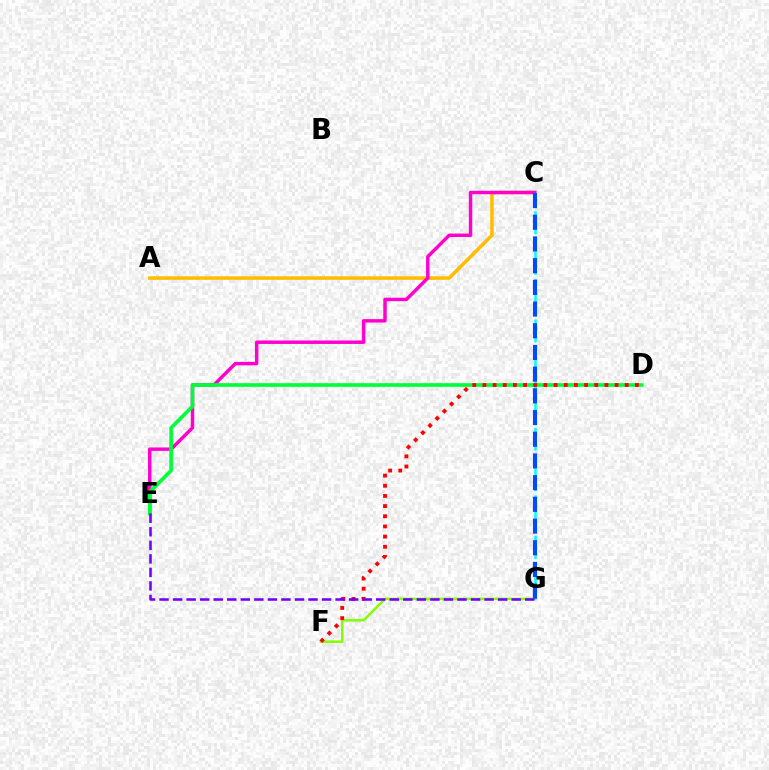{('F', 'G'): [{'color': '#84ff00', 'line_style': 'solid', 'thickness': 1.83}], ('A', 'C'): [{'color': '#ffbd00', 'line_style': 'solid', 'thickness': 2.55}], ('C', 'E'): [{'color': '#ff00cf', 'line_style': 'solid', 'thickness': 2.48}], ('D', 'E'): [{'color': '#00ff39', 'line_style': 'solid', 'thickness': 2.64}], ('D', 'F'): [{'color': '#ff0000', 'line_style': 'dotted', 'thickness': 2.76}], ('C', 'G'): [{'color': '#00fff6', 'line_style': 'dashed', 'thickness': 1.84}, {'color': '#004bff', 'line_style': 'dashed', 'thickness': 2.95}], ('E', 'G'): [{'color': '#7200ff', 'line_style': 'dashed', 'thickness': 1.84}]}